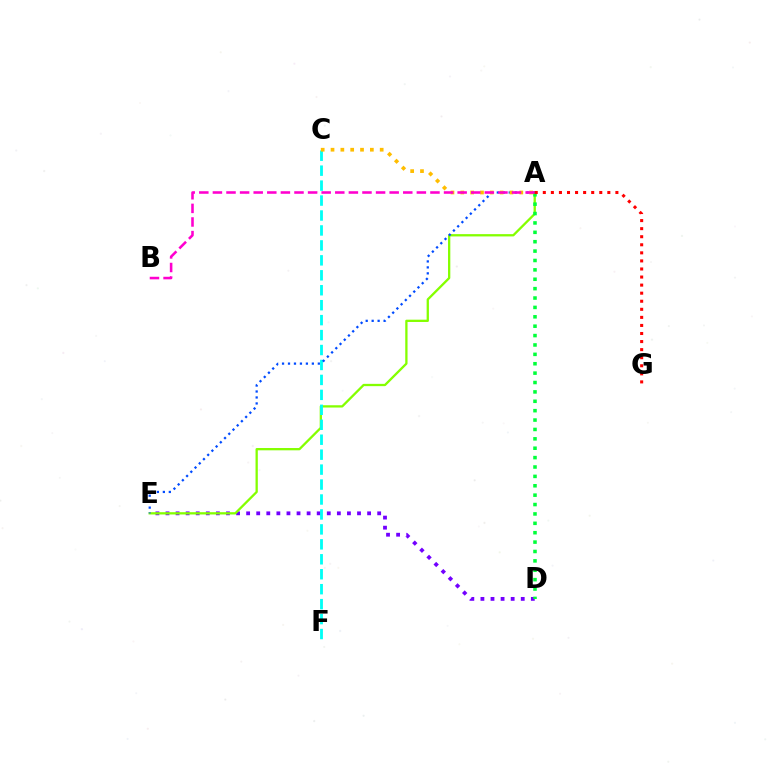{('D', 'E'): [{'color': '#7200ff', 'line_style': 'dotted', 'thickness': 2.74}], ('A', 'E'): [{'color': '#84ff00', 'line_style': 'solid', 'thickness': 1.65}, {'color': '#004bff', 'line_style': 'dotted', 'thickness': 1.62}], ('C', 'F'): [{'color': '#00fff6', 'line_style': 'dashed', 'thickness': 2.03}], ('A', 'C'): [{'color': '#ffbd00', 'line_style': 'dotted', 'thickness': 2.67}], ('A', 'D'): [{'color': '#00ff39', 'line_style': 'dotted', 'thickness': 2.55}], ('A', 'B'): [{'color': '#ff00cf', 'line_style': 'dashed', 'thickness': 1.85}], ('A', 'G'): [{'color': '#ff0000', 'line_style': 'dotted', 'thickness': 2.19}]}